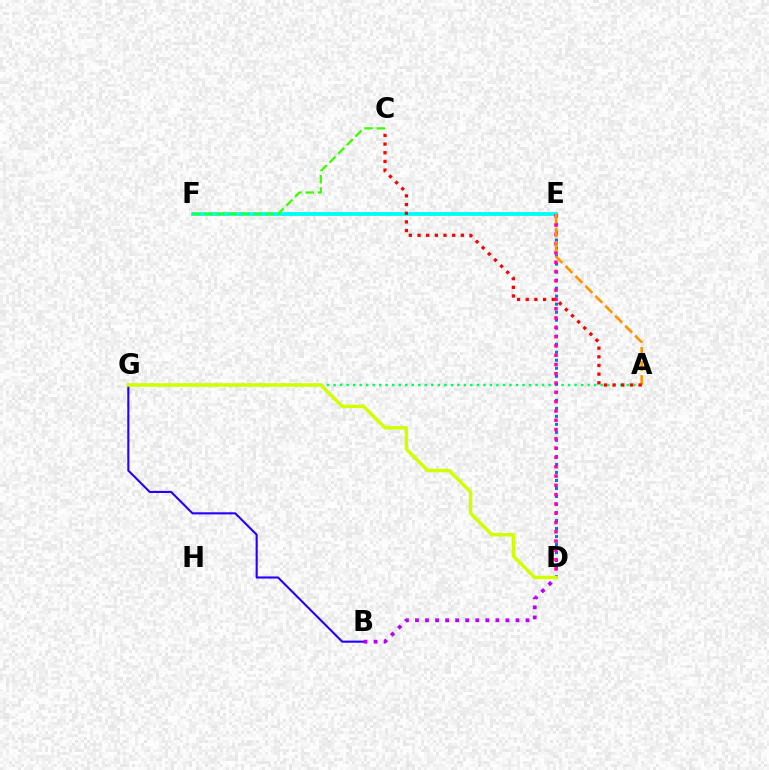{('E', 'F'): [{'color': '#00fff6', 'line_style': 'solid', 'thickness': 2.75}], ('B', 'G'): [{'color': '#2500ff', 'line_style': 'solid', 'thickness': 1.51}], ('B', 'D'): [{'color': '#b900ff', 'line_style': 'dotted', 'thickness': 2.73}], ('C', 'F'): [{'color': '#3dff00', 'line_style': 'dashed', 'thickness': 1.66}], ('A', 'G'): [{'color': '#00ff5c', 'line_style': 'dotted', 'thickness': 1.77}], ('D', 'E'): [{'color': '#0074ff', 'line_style': 'dotted', 'thickness': 2.18}, {'color': '#ff00ac', 'line_style': 'dotted', 'thickness': 2.53}], ('A', 'E'): [{'color': '#ff9400', 'line_style': 'dashed', 'thickness': 1.91}], ('A', 'C'): [{'color': '#ff0000', 'line_style': 'dotted', 'thickness': 2.35}], ('D', 'G'): [{'color': '#d1ff00', 'line_style': 'solid', 'thickness': 2.5}]}